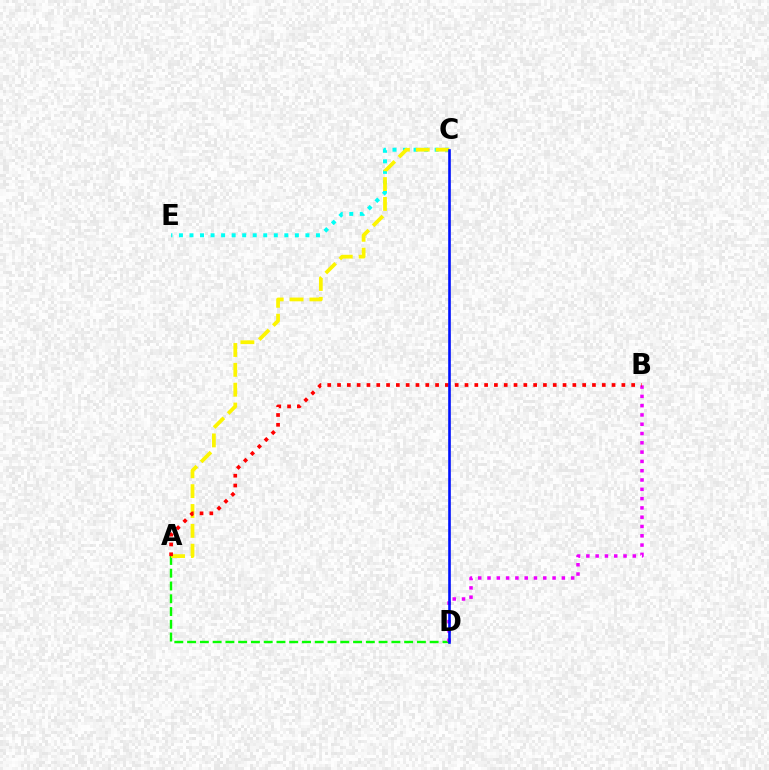{('C', 'E'): [{'color': '#00fff6', 'line_style': 'dotted', 'thickness': 2.86}], ('A', 'D'): [{'color': '#08ff00', 'line_style': 'dashed', 'thickness': 1.73}], ('A', 'C'): [{'color': '#fcf500', 'line_style': 'dashed', 'thickness': 2.7}], ('B', 'D'): [{'color': '#ee00ff', 'line_style': 'dotted', 'thickness': 2.53}], ('A', 'B'): [{'color': '#ff0000', 'line_style': 'dotted', 'thickness': 2.66}], ('C', 'D'): [{'color': '#0010ff', 'line_style': 'solid', 'thickness': 1.89}]}